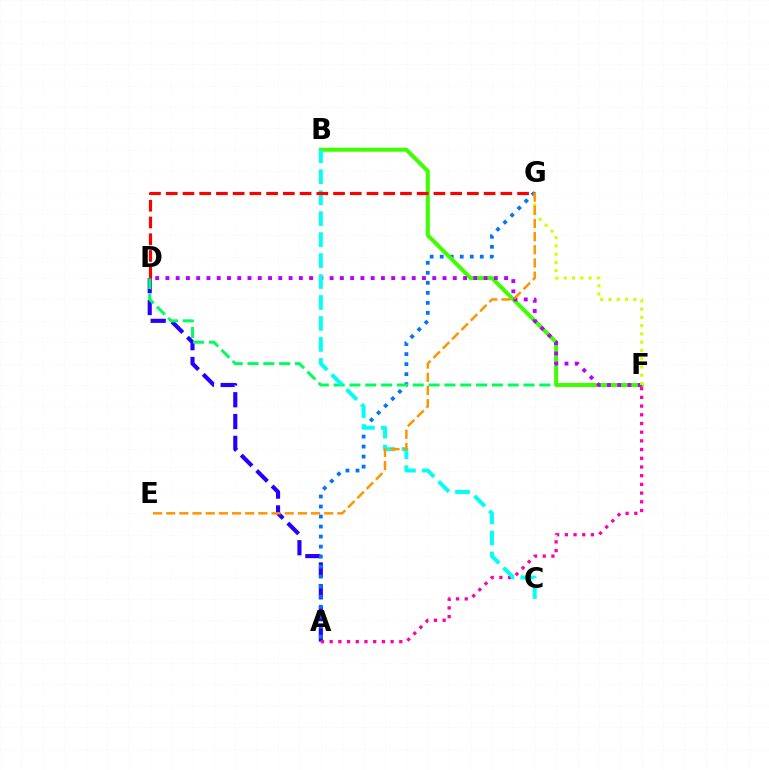{('A', 'D'): [{'color': '#2500ff', 'line_style': 'dashed', 'thickness': 2.96}], ('A', 'G'): [{'color': '#0074ff', 'line_style': 'dotted', 'thickness': 2.72}], ('D', 'F'): [{'color': '#00ff5c', 'line_style': 'dashed', 'thickness': 2.15}, {'color': '#b900ff', 'line_style': 'dotted', 'thickness': 2.79}], ('A', 'F'): [{'color': '#ff00ac', 'line_style': 'dotted', 'thickness': 2.36}], ('B', 'F'): [{'color': '#3dff00', 'line_style': 'solid', 'thickness': 2.88}], ('F', 'G'): [{'color': '#d1ff00', 'line_style': 'dotted', 'thickness': 2.24}], ('B', 'C'): [{'color': '#00fff6', 'line_style': 'dashed', 'thickness': 2.85}], ('D', 'G'): [{'color': '#ff0000', 'line_style': 'dashed', 'thickness': 2.27}], ('E', 'G'): [{'color': '#ff9400', 'line_style': 'dashed', 'thickness': 1.79}]}